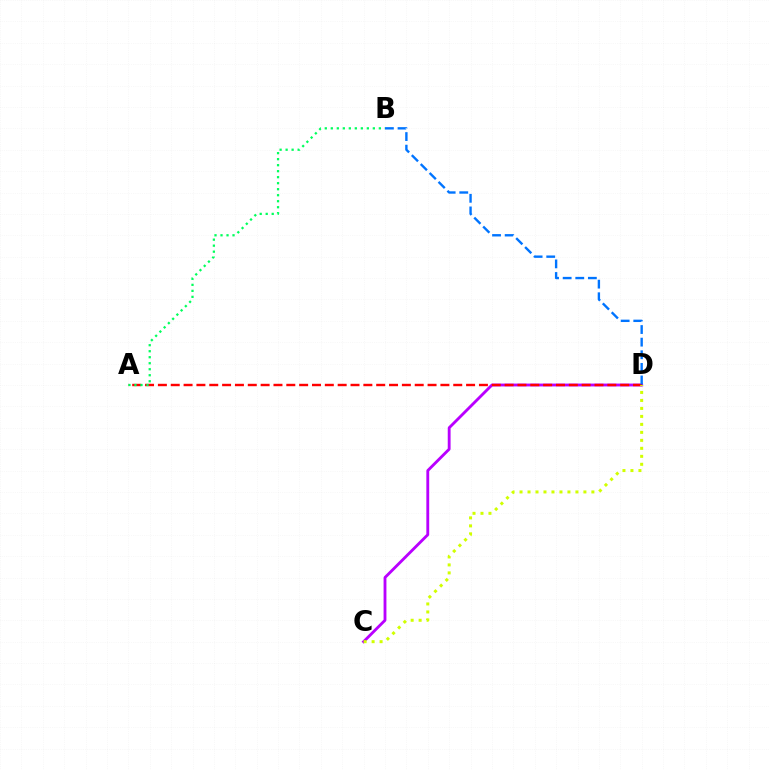{('C', 'D'): [{'color': '#b900ff', 'line_style': 'solid', 'thickness': 2.05}, {'color': '#d1ff00', 'line_style': 'dotted', 'thickness': 2.17}], ('A', 'D'): [{'color': '#ff0000', 'line_style': 'dashed', 'thickness': 1.74}], ('A', 'B'): [{'color': '#00ff5c', 'line_style': 'dotted', 'thickness': 1.63}], ('B', 'D'): [{'color': '#0074ff', 'line_style': 'dashed', 'thickness': 1.71}]}